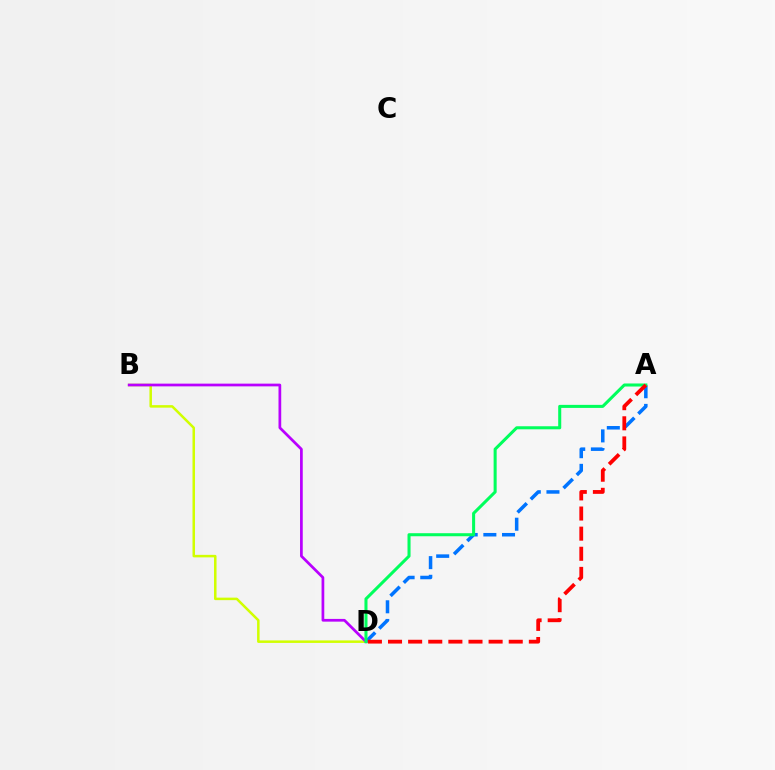{('A', 'D'): [{'color': '#0074ff', 'line_style': 'dashed', 'thickness': 2.54}, {'color': '#00ff5c', 'line_style': 'solid', 'thickness': 2.19}, {'color': '#ff0000', 'line_style': 'dashed', 'thickness': 2.73}], ('B', 'D'): [{'color': '#d1ff00', 'line_style': 'solid', 'thickness': 1.81}, {'color': '#b900ff', 'line_style': 'solid', 'thickness': 1.96}]}